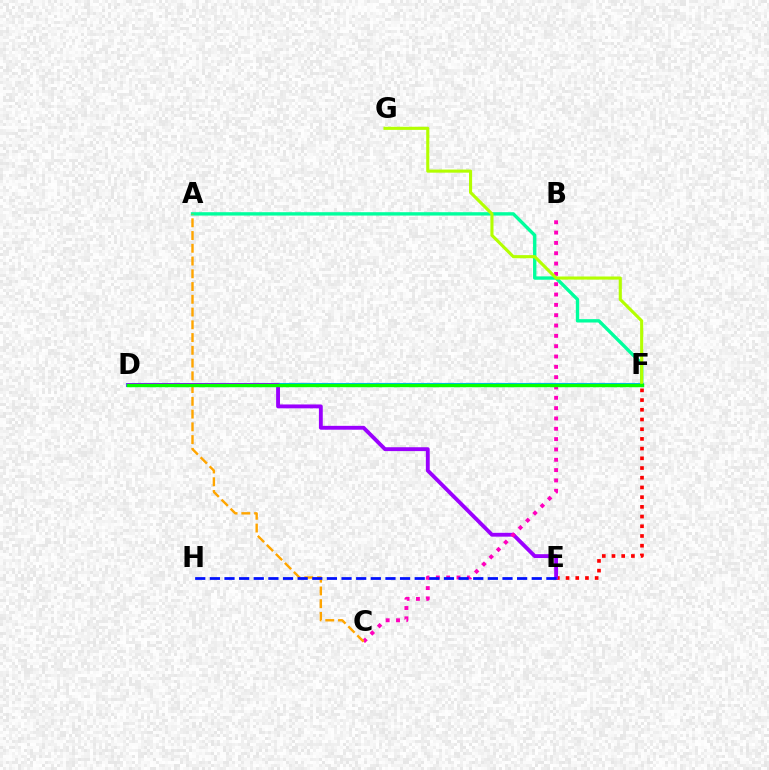{('E', 'F'): [{'color': '#ff0000', 'line_style': 'dotted', 'thickness': 2.64}], ('A', 'F'): [{'color': '#00ff9d', 'line_style': 'solid', 'thickness': 2.42}], ('D', 'F'): [{'color': '#00b5ff', 'line_style': 'solid', 'thickness': 2.96}, {'color': '#08ff00', 'line_style': 'solid', 'thickness': 2.43}], ('D', 'E'): [{'color': '#9b00ff', 'line_style': 'solid', 'thickness': 2.78}], ('B', 'C'): [{'color': '#ff00bd', 'line_style': 'dotted', 'thickness': 2.81}], ('A', 'C'): [{'color': '#ffa500', 'line_style': 'dashed', 'thickness': 1.73}], ('E', 'H'): [{'color': '#0010ff', 'line_style': 'dashed', 'thickness': 1.99}], ('F', 'G'): [{'color': '#b3ff00', 'line_style': 'solid', 'thickness': 2.24}]}